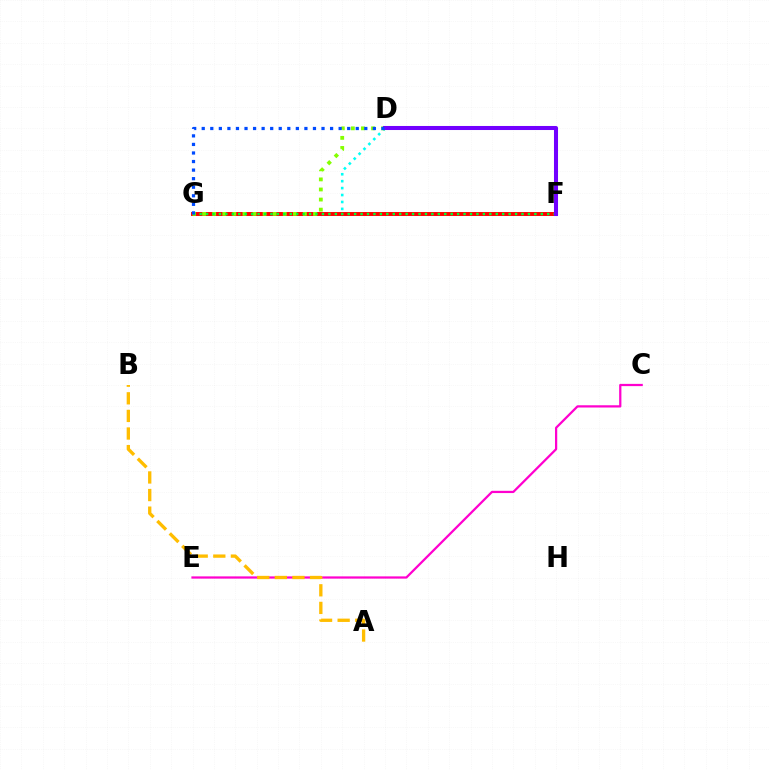{('D', 'G'): [{'color': '#00fff6', 'line_style': 'dotted', 'thickness': 1.88}, {'color': '#84ff00', 'line_style': 'dotted', 'thickness': 2.74}, {'color': '#004bff', 'line_style': 'dotted', 'thickness': 2.32}], ('C', 'E'): [{'color': '#ff00cf', 'line_style': 'solid', 'thickness': 1.62}], ('F', 'G'): [{'color': '#ff0000', 'line_style': 'solid', 'thickness': 2.83}, {'color': '#00ff39', 'line_style': 'dotted', 'thickness': 1.75}], ('A', 'B'): [{'color': '#ffbd00', 'line_style': 'dashed', 'thickness': 2.39}], ('D', 'F'): [{'color': '#7200ff', 'line_style': 'solid', 'thickness': 2.91}]}